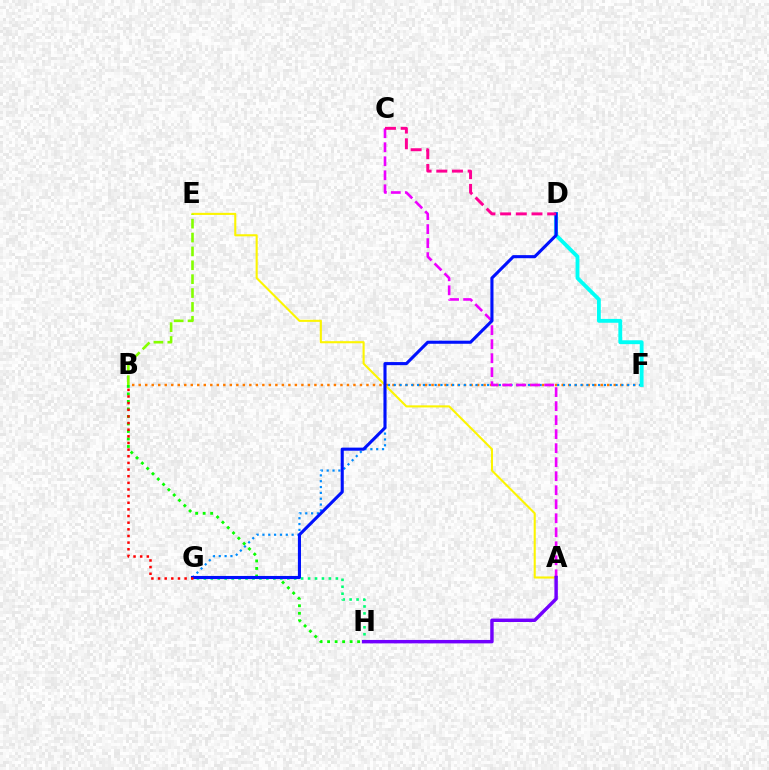{('B', 'F'): [{'color': '#ff7c00', 'line_style': 'dotted', 'thickness': 1.77}], ('F', 'G'): [{'color': '#008cff', 'line_style': 'dotted', 'thickness': 1.59}], ('A', 'E'): [{'color': '#fcf500', 'line_style': 'solid', 'thickness': 1.51}], ('D', 'F'): [{'color': '#00fff6', 'line_style': 'solid', 'thickness': 2.76}], ('A', 'C'): [{'color': '#ee00ff', 'line_style': 'dashed', 'thickness': 1.9}], ('G', 'H'): [{'color': '#00ff74', 'line_style': 'dotted', 'thickness': 1.89}], ('B', 'H'): [{'color': '#08ff00', 'line_style': 'dotted', 'thickness': 2.04}], ('D', 'G'): [{'color': '#0010ff', 'line_style': 'solid', 'thickness': 2.23}], ('C', 'D'): [{'color': '#ff0094', 'line_style': 'dashed', 'thickness': 2.13}], ('B', 'E'): [{'color': '#84ff00', 'line_style': 'dashed', 'thickness': 1.88}], ('A', 'H'): [{'color': '#7200ff', 'line_style': 'solid', 'thickness': 2.47}], ('B', 'G'): [{'color': '#ff0000', 'line_style': 'dotted', 'thickness': 1.8}]}